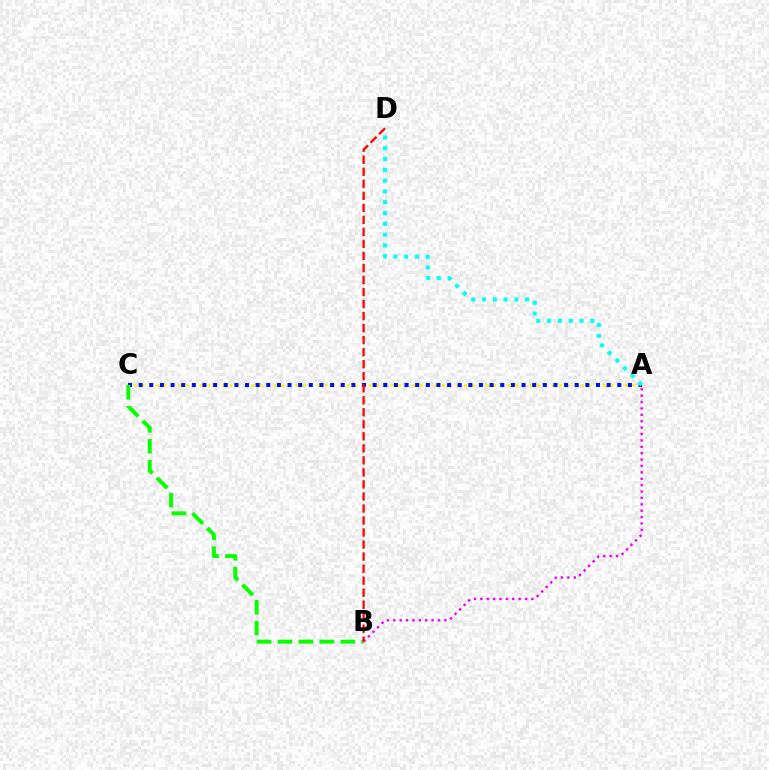{('A', 'C'): [{'color': '#fcf500', 'line_style': 'dotted', 'thickness': 1.99}, {'color': '#0010ff', 'line_style': 'dotted', 'thickness': 2.89}], ('A', 'B'): [{'color': '#ee00ff', 'line_style': 'dotted', 'thickness': 1.74}], ('B', 'C'): [{'color': '#08ff00', 'line_style': 'dashed', 'thickness': 2.84}], ('A', 'D'): [{'color': '#00fff6', 'line_style': 'dotted', 'thickness': 2.94}], ('B', 'D'): [{'color': '#ff0000', 'line_style': 'dashed', 'thickness': 1.63}]}